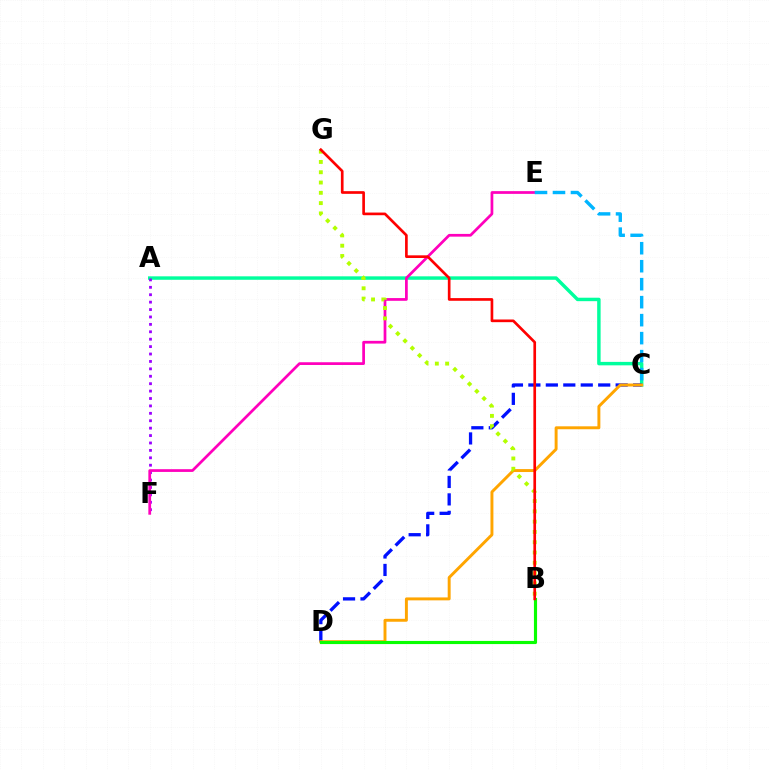{('A', 'C'): [{'color': '#00ff9d', 'line_style': 'solid', 'thickness': 2.49}], ('C', 'D'): [{'color': '#0010ff', 'line_style': 'dashed', 'thickness': 2.37}, {'color': '#ffa500', 'line_style': 'solid', 'thickness': 2.11}], ('A', 'F'): [{'color': '#9b00ff', 'line_style': 'dotted', 'thickness': 2.01}], ('E', 'F'): [{'color': '#ff00bd', 'line_style': 'solid', 'thickness': 1.97}], ('C', 'E'): [{'color': '#00b5ff', 'line_style': 'dashed', 'thickness': 2.44}], ('B', 'D'): [{'color': '#08ff00', 'line_style': 'solid', 'thickness': 2.26}], ('B', 'G'): [{'color': '#b3ff00', 'line_style': 'dotted', 'thickness': 2.8}, {'color': '#ff0000', 'line_style': 'solid', 'thickness': 1.92}]}